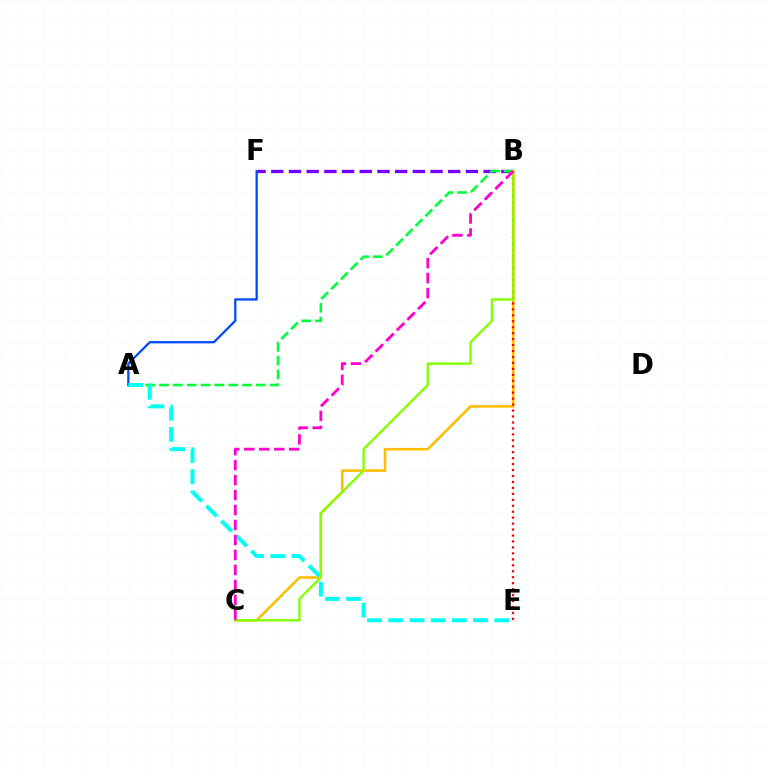{('B', 'C'): [{'color': '#ffbd00', 'line_style': 'solid', 'thickness': 1.84}, {'color': '#84ff00', 'line_style': 'solid', 'thickness': 1.7}, {'color': '#ff00cf', 'line_style': 'dashed', 'thickness': 2.03}], ('B', 'E'): [{'color': '#ff0000', 'line_style': 'dotted', 'thickness': 1.62}], ('B', 'F'): [{'color': '#7200ff', 'line_style': 'dashed', 'thickness': 2.4}], ('A', 'B'): [{'color': '#00ff39', 'line_style': 'dashed', 'thickness': 1.88}], ('A', 'F'): [{'color': '#004bff', 'line_style': 'solid', 'thickness': 1.65}], ('A', 'E'): [{'color': '#00fff6', 'line_style': 'dashed', 'thickness': 2.88}]}